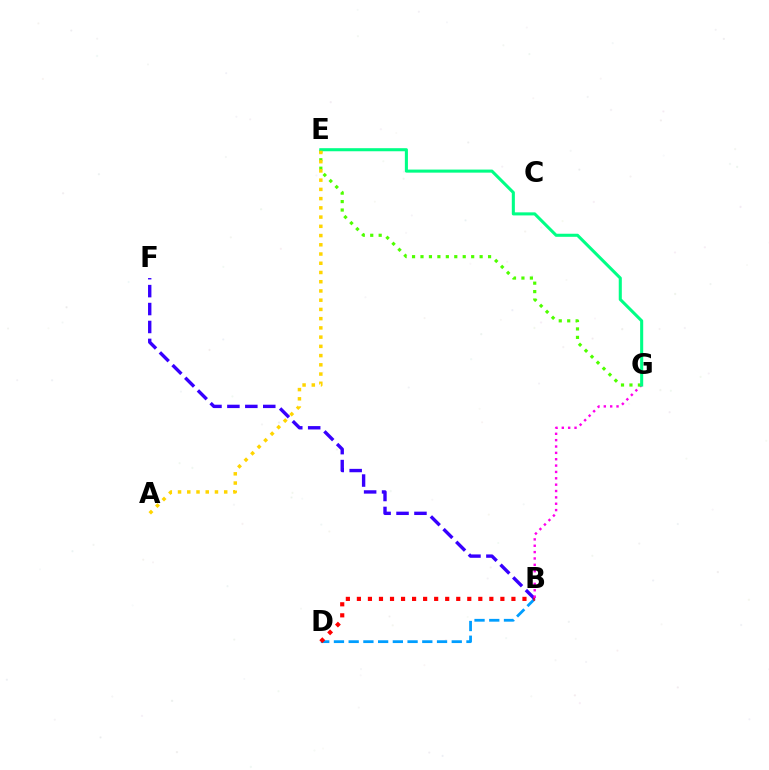{('B', 'D'): [{'color': '#009eff', 'line_style': 'dashed', 'thickness': 2.0}, {'color': '#ff0000', 'line_style': 'dotted', 'thickness': 3.0}], ('B', 'F'): [{'color': '#3700ff', 'line_style': 'dashed', 'thickness': 2.44}], ('B', 'G'): [{'color': '#ff00ed', 'line_style': 'dotted', 'thickness': 1.73}], ('E', 'G'): [{'color': '#4fff00', 'line_style': 'dotted', 'thickness': 2.29}, {'color': '#00ff86', 'line_style': 'solid', 'thickness': 2.21}], ('A', 'E'): [{'color': '#ffd500', 'line_style': 'dotted', 'thickness': 2.51}]}